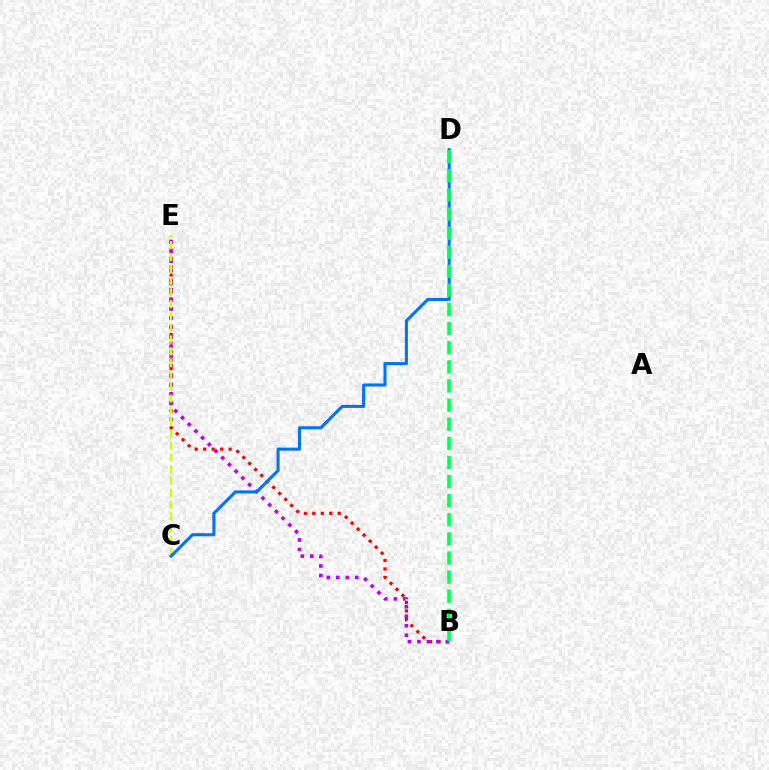{('B', 'E'): [{'color': '#ff0000', 'line_style': 'dotted', 'thickness': 2.3}, {'color': '#b900ff', 'line_style': 'dotted', 'thickness': 2.58}], ('C', 'E'): [{'color': '#d1ff00', 'line_style': 'dashed', 'thickness': 1.6}], ('C', 'D'): [{'color': '#0074ff', 'line_style': 'solid', 'thickness': 2.21}], ('B', 'D'): [{'color': '#00ff5c', 'line_style': 'dashed', 'thickness': 2.6}]}